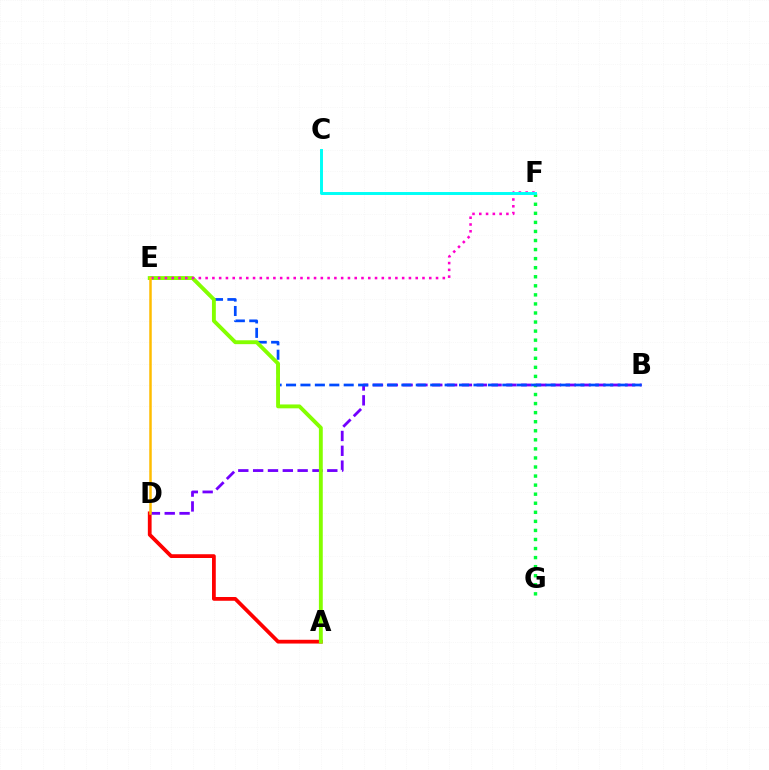{('F', 'G'): [{'color': '#00ff39', 'line_style': 'dotted', 'thickness': 2.46}], ('A', 'D'): [{'color': '#ff0000', 'line_style': 'solid', 'thickness': 2.71}], ('B', 'D'): [{'color': '#7200ff', 'line_style': 'dashed', 'thickness': 2.02}], ('B', 'E'): [{'color': '#004bff', 'line_style': 'dashed', 'thickness': 1.96}], ('A', 'E'): [{'color': '#84ff00', 'line_style': 'solid', 'thickness': 2.79}], ('E', 'F'): [{'color': '#ff00cf', 'line_style': 'dotted', 'thickness': 1.84}], ('D', 'E'): [{'color': '#ffbd00', 'line_style': 'solid', 'thickness': 1.8}], ('C', 'F'): [{'color': '#00fff6', 'line_style': 'solid', 'thickness': 2.12}]}